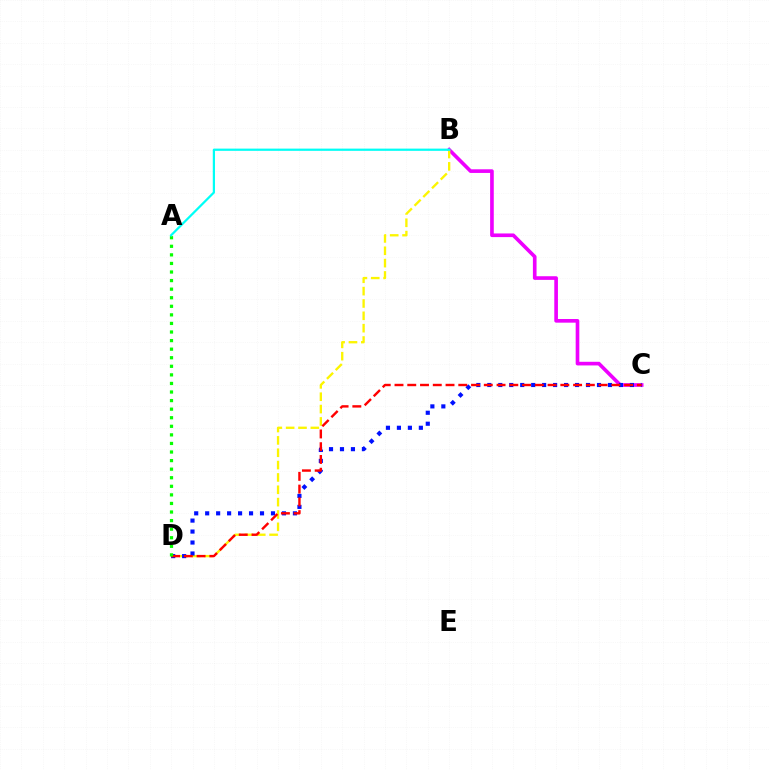{('B', 'C'): [{'color': '#ee00ff', 'line_style': 'solid', 'thickness': 2.62}], ('B', 'D'): [{'color': '#fcf500', 'line_style': 'dashed', 'thickness': 1.68}], ('C', 'D'): [{'color': '#0010ff', 'line_style': 'dotted', 'thickness': 2.98}, {'color': '#ff0000', 'line_style': 'dashed', 'thickness': 1.73}], ('A', 'D'): [{'color': '#08ff00', 'line_style': 'dotted', 'thickness': 2.33}], ('A', 'B'): [{'color': '#00fff6', 'line_style': 'solid', 'thickness': 1.6}]}